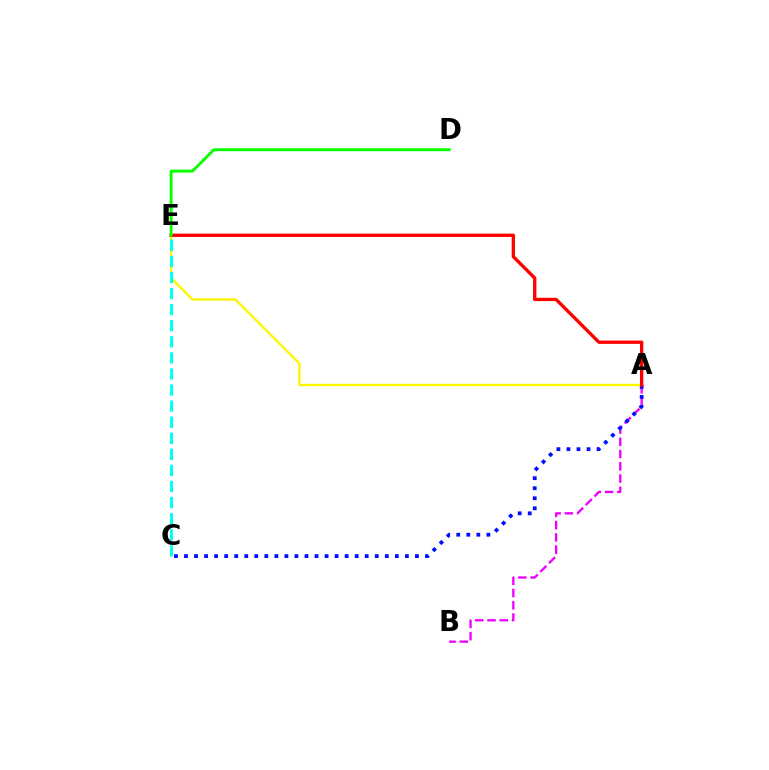{('A', 'B'): [{'color': '#ee00ff', 'line_style': 'dashed', 'thickness': 1.67}], ('A', 'C'): [{'color': '#0010ff', 'line_style': 'dotted', 'thickness': 2.73}], ('A', 'E'): [{'color': '#fcf500', 'line_style': 'solid', 'thickness': 1.73}, {'color': '#ff0000', 'line_style': 'solid', 'thickness': 2.39}], ('C', 'E'): [{'color': '#00fff6', 'line_style': 'dashed', 'thickness': 2.18}], ('D', 'E'): [{'color': '#08ff00', 'line_style': 'solid', 'thickness': 2.09}]}